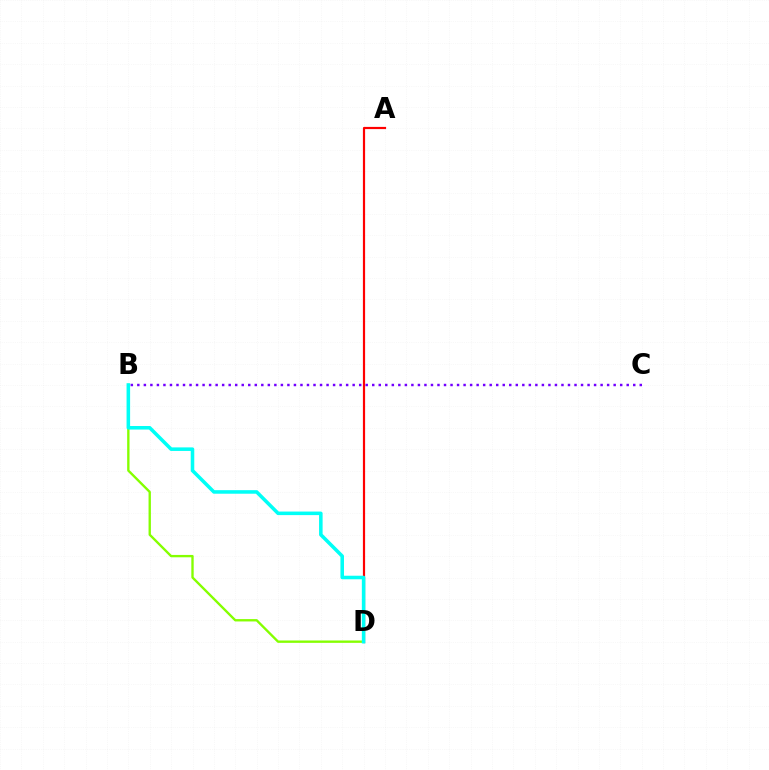{('A', 'D'): [{'color': '#ff0000', 'line_style': 'solid', 'thickness': 1.58}], ('B', 'D'): [{'color': '#84ff00', 'line_style': 'solid', 'thickness': 1.69}, {'color': '#00fff6', 'line_style': 'solid', 'thickness': 2.56}], ('B', 'C'): [{'color': '#7200ff', 'line_style': 'dotted', 'thickness': 1.77}]}